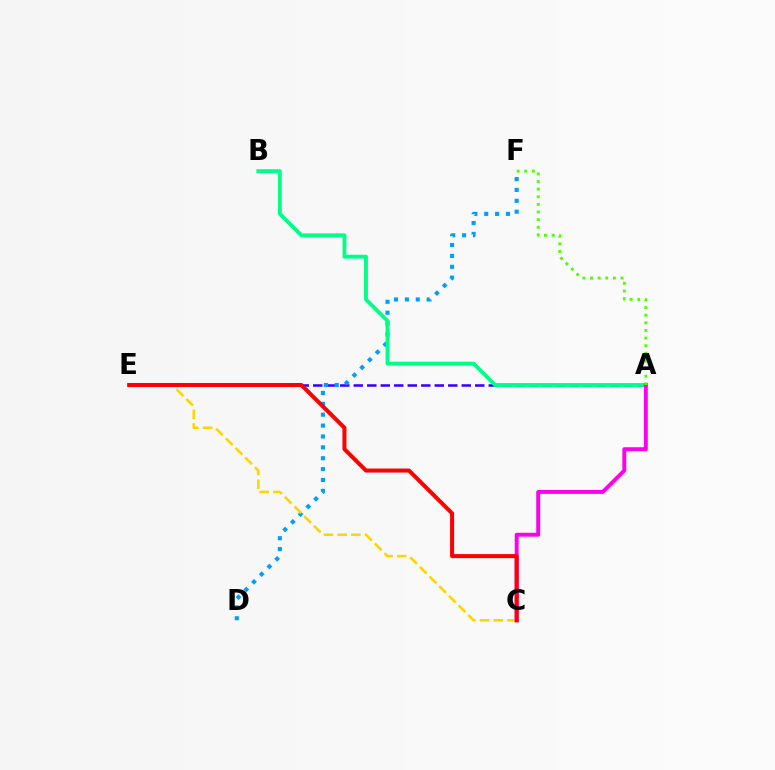{('A', 'E'): [{'color': '#3700ff', 'line_style': 'dashed', 'thickness': 1.83}], ('D', 'F'): [{'color': '#009eff', 'line_style': 'dotted', 'thickness': 2.96}], ('A', 'B'): [{'color': '#00ff86', 'line_style': 'solid', 'thickness': 2.76}], ('A', 'C'): [{'color': '#ff00ed', 'line_style': 'solid', 'thickness': 2.81}], ('A', 'F'): [{'color': '#4fff00', 'line_style': 'dotted', 'thickness': 2.07}], ('C', 'E'): [{'color': '#ffd500', 'line_style': 'dashed', 'thickness': 1.86}, {'color': '#ff0000', 'line_style': 'solid', 'thickness': 2.9}]}